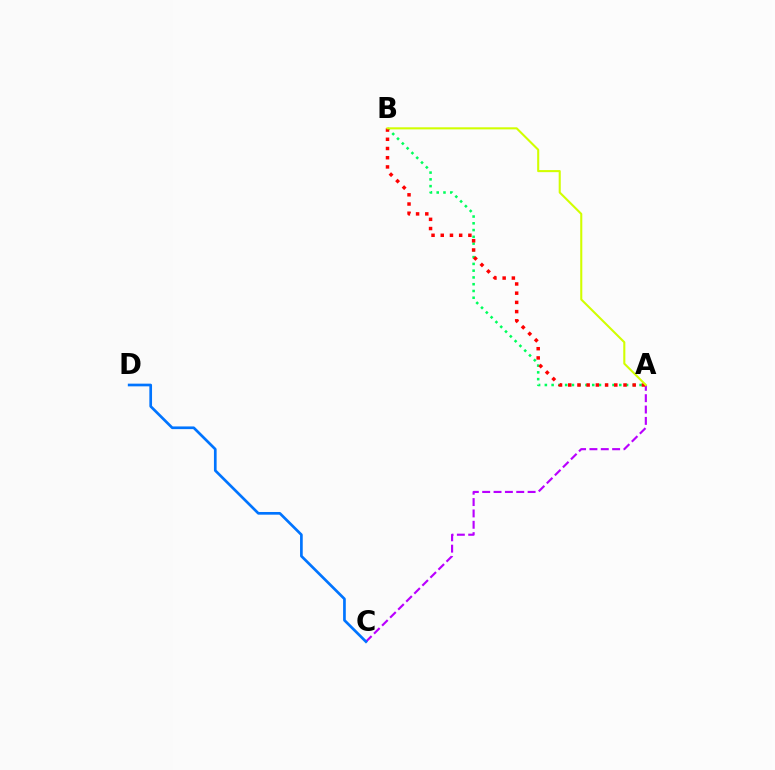{('A', 'C'): [{'color': '#b900ff', 'line_style': 'dashed', 'thickness': 1.54}], ('A', 'B'): [{'color': '#00ff5c', 'line_style': 'dotted', 'thickness': 1.84}, {'color': '#ff0000', 'line_style': 'dotted', 'thickness': 2.5}, {'color': '#d1ff00', 'line_style': 'solid', 'thickness': 1.5}], ('C', 'D'): [{'color': '#0074ff', 'line_style': 'solid', 'thickness': 1.93}]}